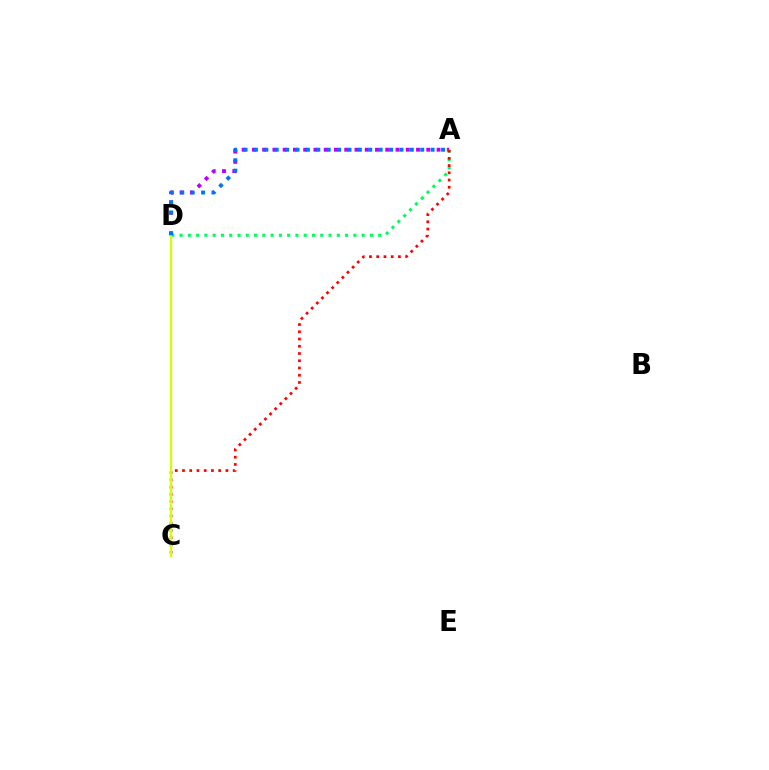{('A', 'D'): [{'color': '#b900ff', 'line_style': 'dotted', 'thickness': 2.79}, {'color': '#00ff5c', 'line_style': 'dotted', 'thickness': 2.25}, {'color': '#0074ff', 'line_style': 'dotted', 'thickness': 2.82}], ('A', 'C'): [{'color': '#ff0000', 'line_style': 'dotted', 'thickness': 1.97}], ('C', 'D'): [{'color': '#d1ff00', 'line_style': 'solid', 'thickness': 1.6}]}